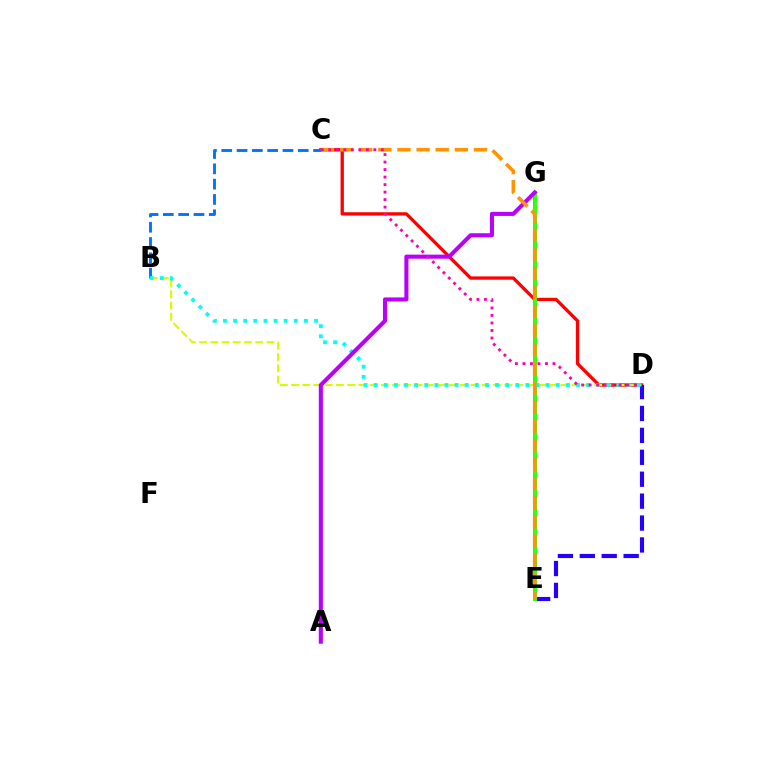{('C', 'D'): [{'color': '#ff0000', 'line_style': 'solid', 'thickness': 2.38}, {'color': '#ff00ac', 'line_style': 'dotted', 'thickness': 2.04}], ('D', 'E'): [{'color': '#2500ff', 'line_style': 'dashed', 'thickness': 2.98}], ('E', 'G'): [{'color': '#00ff5c', 'line_style': 'solid', 'thickness': 2.88}, {'color': '#3dff00', 'line_style': 'solid', 'thickness': 1.93}], ('B', 'D'): [{'color': '#d1ff00', 'line_style': 'dashed', 'thickness': 1.53}, {'color': '#00fff6', 'line_style': 'dotted', 'thickness': 2.75}], ('B', 'C'): [{'color': '#0074ff', 'line_style': 'dashed', 'thickness': 2.08}], ('A', 'G'): [{'color': '#b900ff', 'line_style': 'solid', 'thickness': 2.94}], ('C', 'E'): [{'color': '#ff9400', 'line_style': 'dashed', 'thickness': 2.6}]}